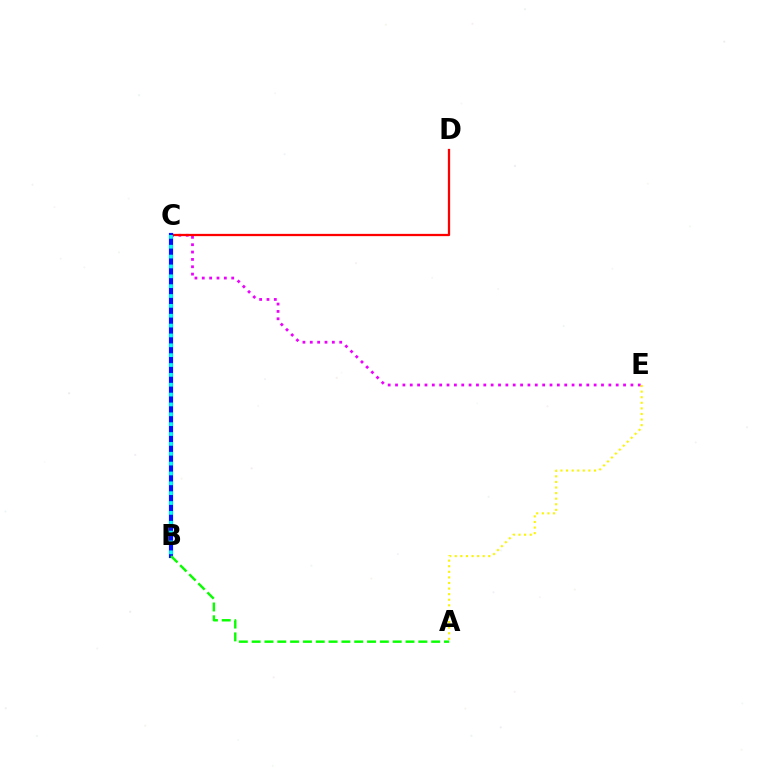{('C', 'E'): [{'color': '#ee00ff', 'line_style': 'dotted', 'thickness': 2.0}], ('C', 'D'): [{'color': '#ff0000', 'line_style': 'solid', 'thickness': 1.63}], ('A', 'E'): [{'color': '#fcf500', 'line_style': 'dotted', 'thickness': 1.52}], ('B', 'C'): [{'color': '#0010ff', 'line_style': 'solid', 'thickness': 2.99}, {'color': '#00fff6', 'line_style': 'dotted', 'thickness': 2.68}], ('A', 'B'): [{'color': '#08ff00', 'line_style': 'dashed', 'thickness': 1.74}]}